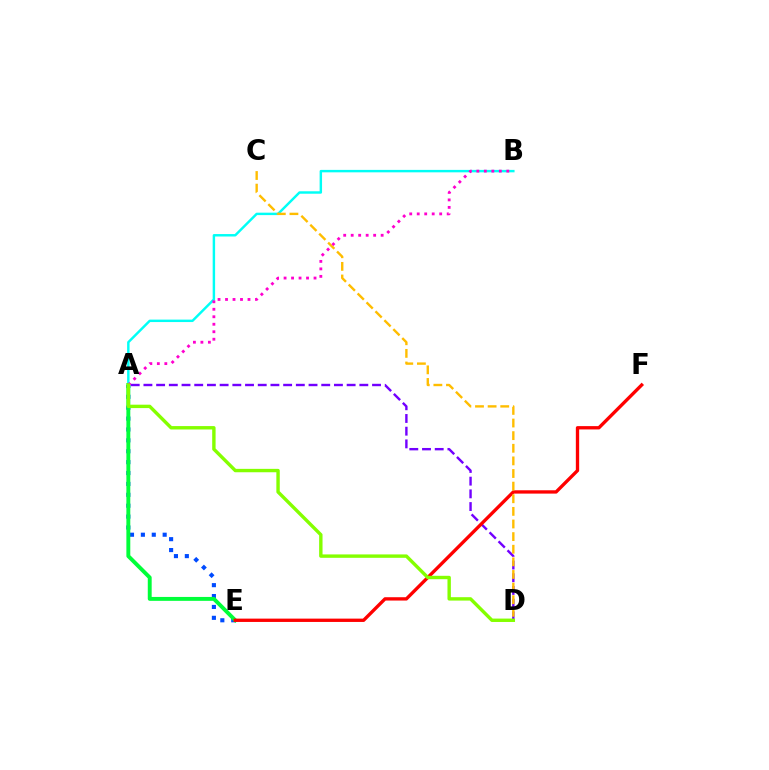{('A', 'B'): [{'color': '#00fff6', 'line_style': 'solid', 'thickness': 1.76}, {'color': '#ff00cf', 'line_style': 'dotted', 'thickness': 2.03}], ('A', 'D'): [{'color': '#7200ff', 'line_style': 'dashed', 'thickness': 1.73}, {'color': '#84ff00', 'line_style': 'solid', 'thickness': 2.44}], ('A', 'E'): [{'color': '#004bff', 'line_style': 'dotted', 'thickness': 2.96}, {'color': '#00ff39', 'line_style': 'solid', 'thickness': 2.81}], ('E', 'F'): [{'color': '#ff0000', 'line_style': 'solid', 'thickness': 2.4}], ('C', 'D'): [{'color': '#ffbd00', 'line_style': 'dashed', 'thickness': 1.71}]}